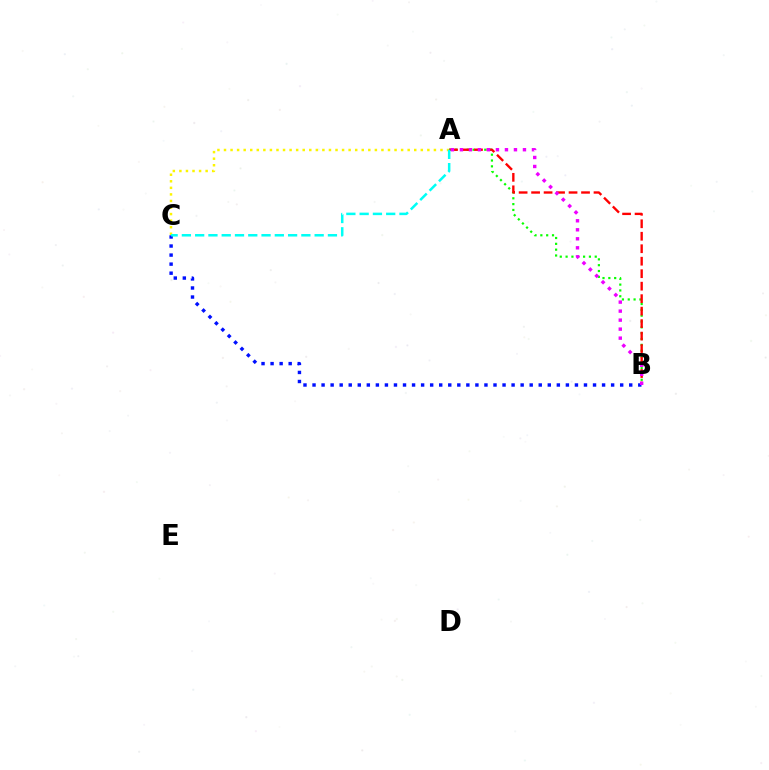{('A', 'B'): [{'color': '#08ff00', 'line_style': 'dotted', 'thickness': 1.58}, {'color': '#ff0000', 'line_style': 'dashed', 'thickness': 1.7}, {'color': '#ee00ff', 'line_style': 'dotted', 'thickness': 2.45}], ('A', 'C'): [{'color': '#fcf500', 'line_style': 'dotted', 'thickness': 1.78}, {'color': '#00fff6', 'line_style': 'dashed', 'thickness': 1.8}], ('B', 'C'): [{'color': '#0010ff', 'line_style': 'dotted', 'thickness': 2.46}]}